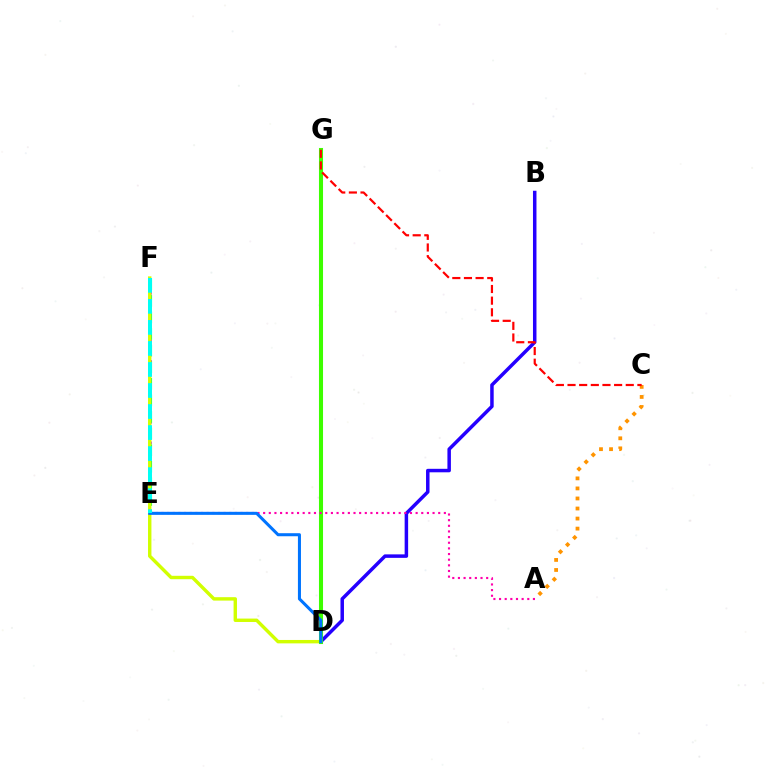{('E', 'F'): [{'color': '#b900ff', 'line_style': 'dotted', 'thickness': 1.85}, {'color': '#00ff5c', 'line_style': 'dashed', 'thickness': 2.25}, {'color': '#00fff6', 'line_style': 'dashed', 'thickness': 2.86}], ('B', 'D'): [{'color': '#2500ff', 'line_style': 'solid', 'thickness': 2.51}], ('D', 'F'): [{'color': '#d1ff00', 'line_style': 'solid', 'thickness': 2.45}], ('A', 'C'): [{'color': '#ff9400', 'line_style': 'dotted', 'thickness': 2.73}], ('D', 'G'): [{'color': '#3dff00', 'line_style': 'solid', 'thickness': 2.93}], ('A', 'E'): [{'color': '#ff00ac', 'line_style': 'dotted', 'thickness': 1.53}], ('D', 'E'): [{'color': '#0074ff', 'line_style': 'solid', 'thickness': 2.19}], ('C', 'G'): [{'color': '#ff0000', 'line_style': 'dashed', 'thickness': 1.58}]}